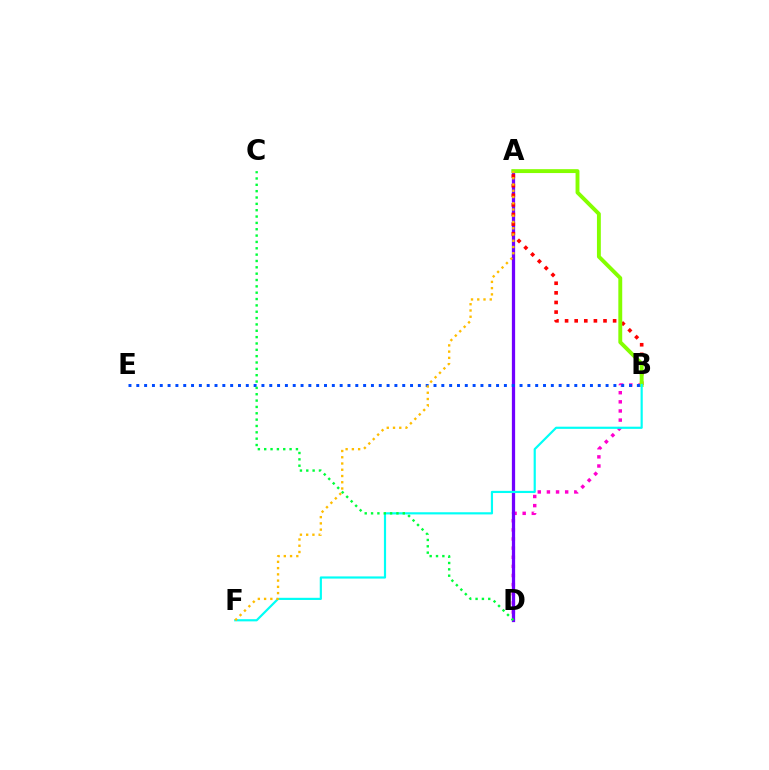{('B', 'D'): [{'color': '#ff00cf', 'line_style': 'dotted', 'thickness': 2.48}], ('A', 'D'): [{'color': '#7200ff', 'line_style': 'solid', 'thickness': 2.34}], ('A', 'B'): [{'color': '#ff0000', 'line_style': 'dotted', 'thickness': 2.61}, {'color': '#84ff00', 'line_style': 'solid', 'thickness': 2.8}], ('B', 'F'): [{'color': '#00fff6', 'line_style': 'solid', 'thickness': 1.57}], ('B', 'E'): [{'color': '#004bff', 'line_style': 'dotted', 'thickness': 2.13}], ('C', 'D'): [{'color': '#00ff39', 'line_style': 'dotted', 'thickness': 1.72}], ('A', 'F'): [{'color': '#ffbd00', 'line_style': 'dotted', 'thickness': 1.7}]}